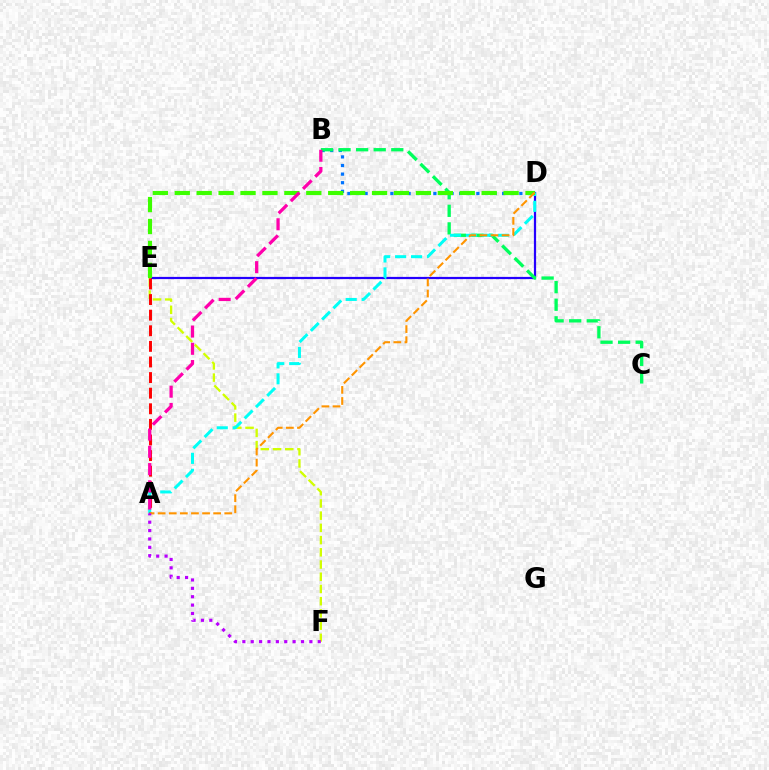{('B', 'D'): [{'color': '#0074ff', 'line_style': 'dotted', 'thickness': 2.34}], ('D', 'E'): [{'color': '#2500ff', 'line_style': 'solid', 'thickness': 1.6}, {'color': '#3dff00', 'line_style': 'dashed', 'thickness': 2.98}], ('B', 'C'): [{'color': '#00ff5c', 'line_style': 'dashed', 'thickness': 2.39}], ('E', 'F'): [{'color': '#d1ff00', 'line_style': 'dashed', 'thickness': 1.66}], ('A', 'D'): [{'color': '#00fff6', 'line_style': 'dashed', 'thickness': 2.16}, {'color': '#ff9400', 'line_style': 'dashed', 'thickness': 1.51}], ('A', 'E'): [{'color': '#ff0000', 'line_style': 'dashed', 'thickness': 2.12}], ('A', 'F'): [{'color': '#b900ff', 'line_style': 'dotted', 'thickness': 2.28}], ('A', 'B'): [{'color': '#ff00ac', 'line_style': 'dashed', 'thickness': 2.34}]}